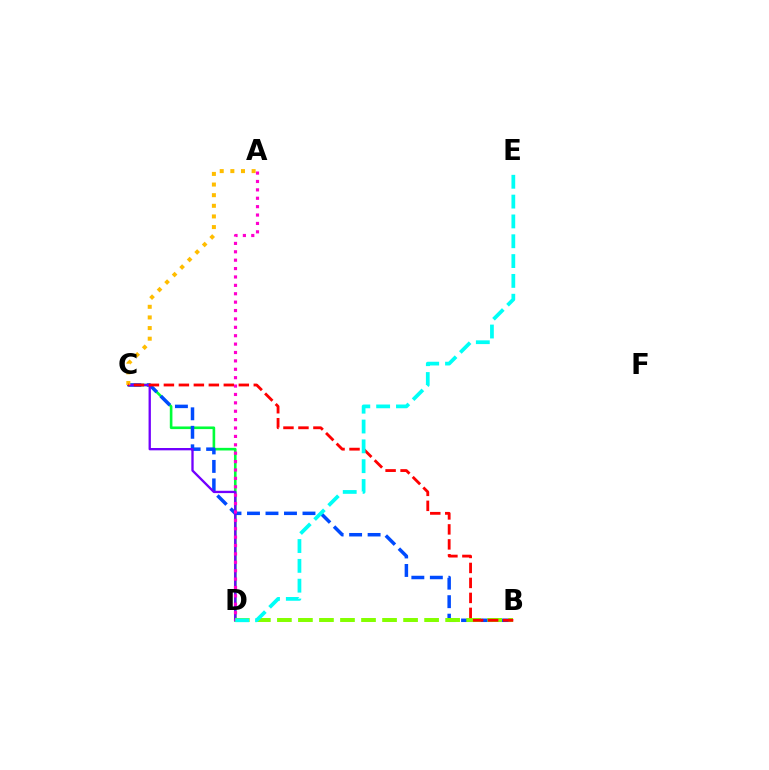{('C', 'D'): [{'color': '#00ff39', 'line_style': 'solid', 'thickness': 1.89}, {'color': '#7200ff', 'line_style': 'solid', 'thickness': 1.67}], ('B', 'C'): [{'color': '#004bff', 'line_style': 'dashed', 'thickness': 2.51}, {'color': '#ff0000', 'line_style': 'dashed', 'thickness': 2.04}], ('B', 'D'): [{'color': '#84ff00', 'line_style': 'dashed', 'thickness': 2.86}], ('A', 'C'): [{'color': '#ffbd00', 'line_style': 'dotted', 'thickness': 2.89}], ('A', 'D'): [{'color': '#ff00cf', 'line_style': 'dotted', 'thickness': 2.28}], ('D', 'E'): [{'color': '#00fff6', 'line_style': 'dashed', 'thickness': 2.69}]}